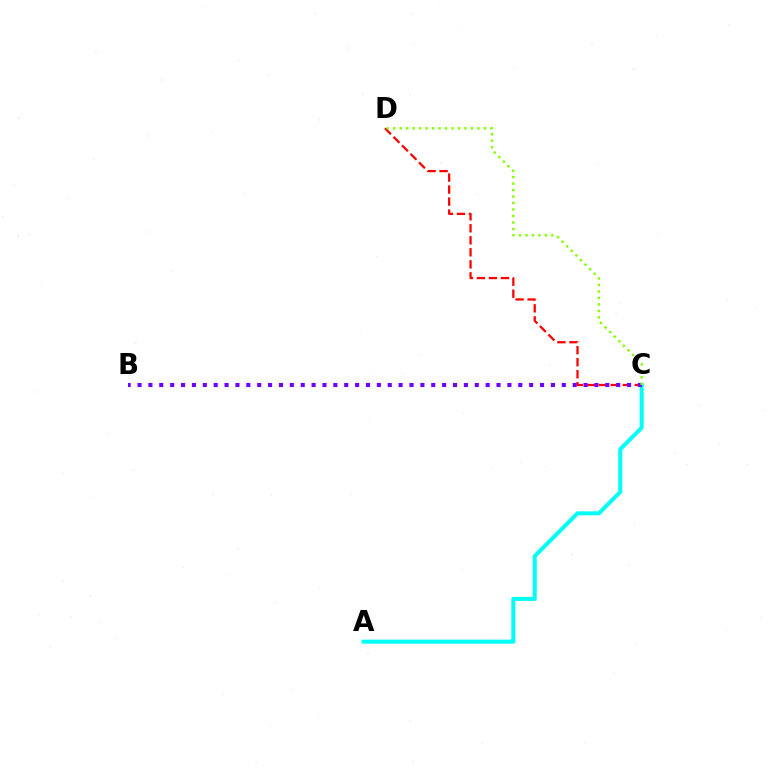{('C', 'D'): [{'color': '#ff0000', 'line_style': 'dashed', 'thickness': 1.63}, {'color': '#84ff00', 'line_style': 'dotted', 'thickness': 1.76}], ('A', 'C'): [{'color': '#00fff6', 'line_style': 'solid', 'thickness': 2.89}], ('B', 'C'): [{'color': '#7200ff', 'line_style': 'dotted', 'thickness': 2.96}]}